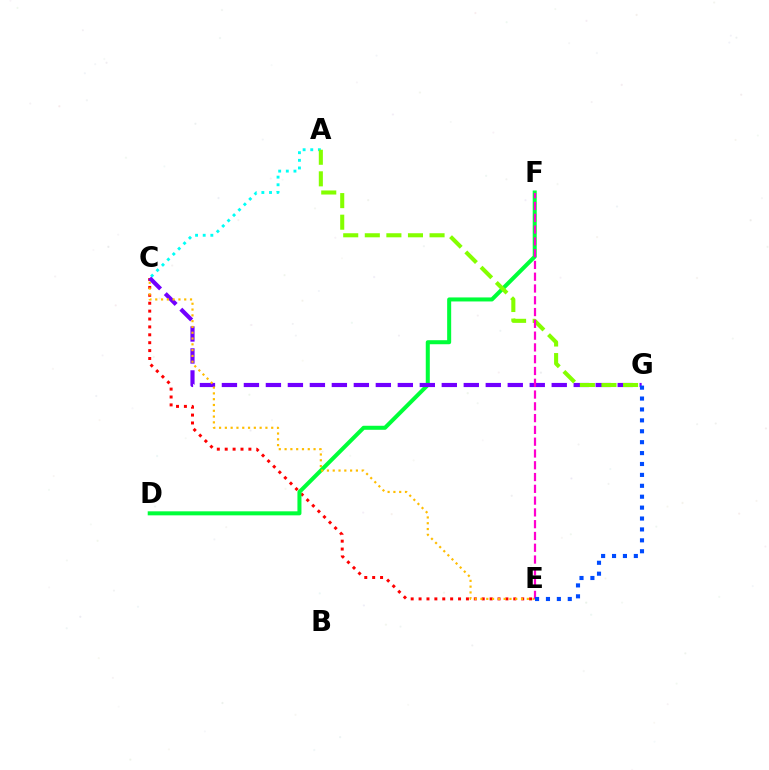{('C', 'E'): [{'color': '#ff0000', 'line_style': 'dotted', 'thickness': 2.14}, {'color': '#ffbd00', 'line_style': 'dotted', 'thickness': 1.57}], ('A', 'C'): [{'color': '#00fff6', 'line_style': 'dotted', 'thickness': 2.08}], ('D', 'F'): [{'color': '#00ff39', 'line_style': 'solid', 'thickness': 2.9}], ('C', 'G'): [{'color': '#7200ff', 'line_style': 'dashed', 'thickness': 2.99}], ('A', 'G'): [{'color': '#84ff00', 'line_style': 'dashed', 'thickness': 2.93}], ('E', 'F'): [{'color': '#ff00cf', 'line_style': 'dashed', 'thickness': 1.6}], ('E', 'G'): [{'color': '#004bff', 'line_style': 'dotted', 'thickness': 2.96}]}